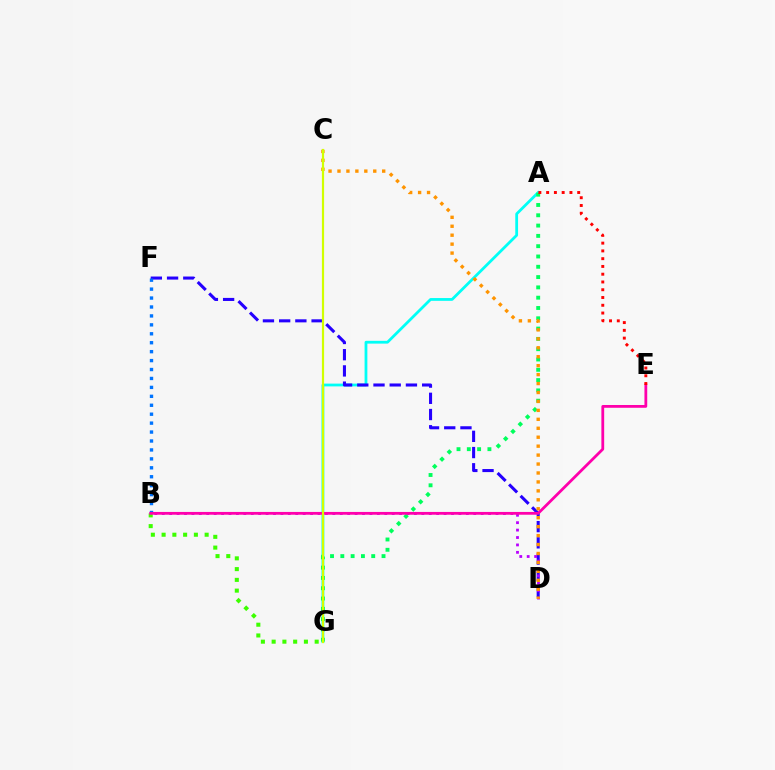{('A', 'G'): [{'color': '#00fff6', 'line_style': 'solid', 'thickness': 2.0}, {'color': '#00ff5c', 'line_style': 'dotted', 'thickness': 2.8}], ('D', 'F'): [{'color': '#2500ff', 'line_style': 'dashed', 'thickness': 2.2}], ('B', 'F'): [{'color': '#0074ff', 'line_style': 'dotted', 'thickness': 2.43}], ('B', 'D'): [{'color': '#b900ff', 'line_style': 'dotted', 'thickness': 2.02}], ('B', 'G'): [{'color': '#3dff00', 'line_style': 'dotted', 'thickness': 2.92}], ('C', 'D'): [{'color': '#ff9400', 'line_style': 'dotted', 'thickness': 2.43}], ('B', 'E'): [{'color': '#ff00ac', 'line_style': 'solid', 'thickness': 2.01}], ('C', 'G'): [{'color': '#d1ff00', 'line_style': 'solid', 'thickness': 1.57}], ('A', 'E'): [{'color': '#ff0000', 'line_style': 'dotted', 'thickness': 2.11}]}